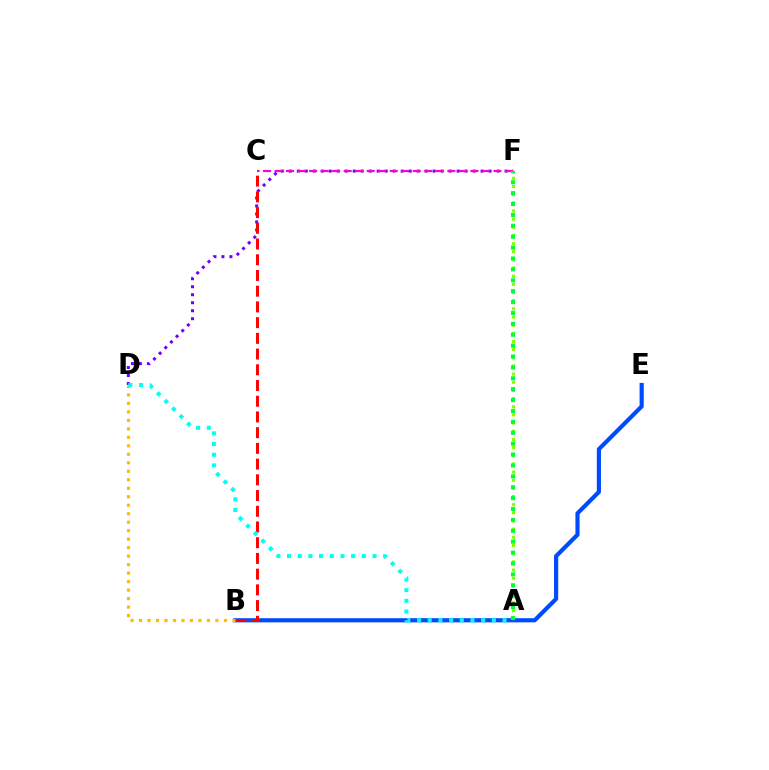{('D', 'F'): [{'color': '#7200ff', 'line_style': 'dotted', 'thickness': 2.17}], ('A', 'F'): [{'color': '#84ff00', 'line_style': 'dotted', 'thickness': 2.22}, {'color': '#00ff39', 'line_style': 'dotted', 'thickness': 2.96}], ('B', 'E'): [{'color': '#004bff', 'line_style': 'solid', 'thickness': 3.0}], ('B', 'C'): [{'color': '#ff0000', 'line_style': 'dashed', 'thickness': 2.14}], ('C', 'F'): [{'color': '#ff00cf', 'line_style': 'dashed', 'thickness': 1.57}], ('B', 'D'): [{'color': '#ffbd00', 'line_style': 'dotted', 'thickness': 2.31}], ('A', 'D'): [{'color': '#00fff6', 'line_style': 'dotted', 'thickness': 2.9}]}